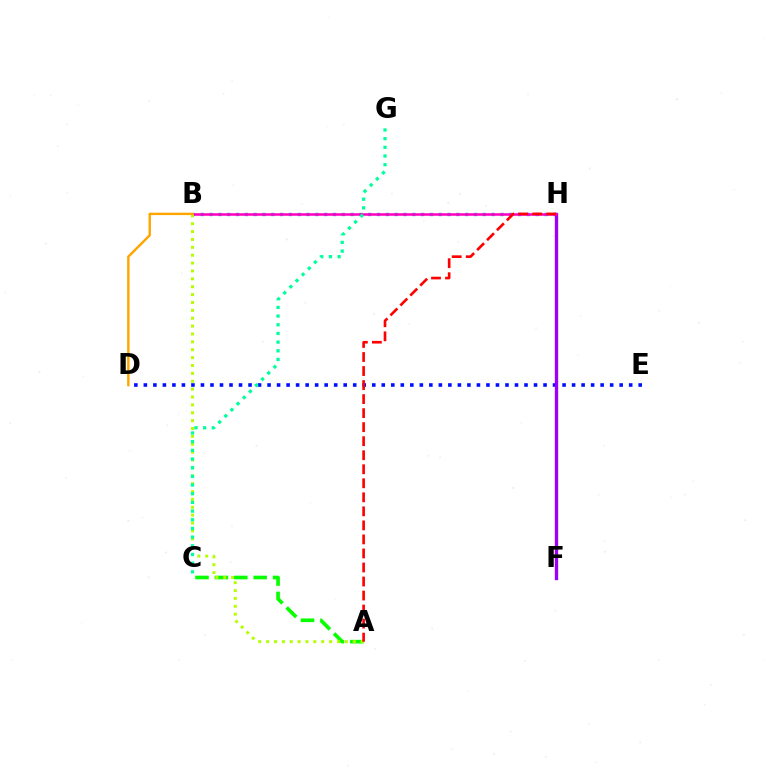{('A', 'C'): [{'color': '#08ff00', 'line_style': 'dashed', 'thickness': 2.63}], ('B', 'H'): [{'color': '#00b5ff', 'line_style': 'dotted', 'thickness': 2.39}, {'color': '#ff00bd', 'line_style': 'solid', 'thickness': 1.83}], ('D', 'E'): [{'color': '#0010ff', 'line_style': 'dotted', 'thickness': 2.59}], ('F', 'H'): [{'color': '#9b00ff', 'line_style': 'solid', 'thickness': 2.4}], ('A', 'B'): [{'color': '#b3ff00', 'line_style': 'dotted', 'thickness': 2.14}], ('C', 'G'): [{'color': '#00ff9d', 'line_style': 'dotted', 'thickness': 2.36}], ('B', 'D'): [{'color': '#ffa500', 'line_style': 'solid', 'thickness': 1.74}], ('A', 'H'): [{'color': '#ff0000', 'line_style': 'dashed', 'thickness': 1.91}]}